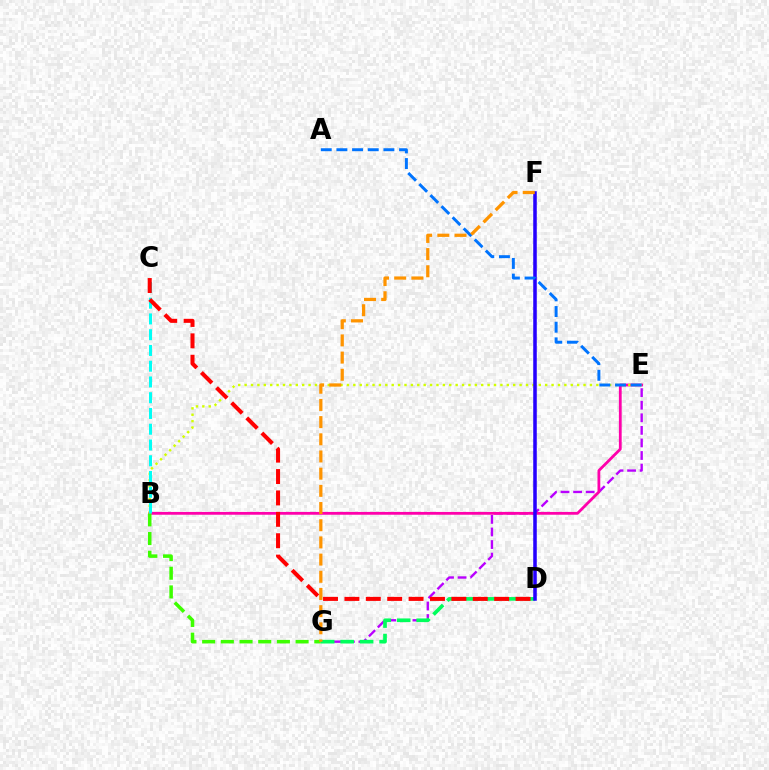{('E', 'G'): [{'color': '#b900ff', 'line_style': 'dashed', 'thickness': 1.71}], ('B', 'E'): [{'color': '#ff00ac', 'line_style': 'solid', 'thickness': 2.01}, {'color': '#d1ff00', 'line_style': 'dotted', 'thickness': 1.74}], ('B', 'G'): [{'color': '#3dff00', 'line_style': 'dashed', 'thickness': 2.54}], ('D', 'G'): [{'color': '#00ff5c', 'line_style': 'dashed', 'thickness': 2.65}], ('D', 'F'): [{'color': '#2500ff', 'line_style': 'solid', 'thickness': 2.55}], ('A', 'E'): [{'color': '#0074ff', 'line_style': 'dashed', 'thickness': 2.13}], ('F', 'G'): [{'color': '#ff9400', 'line_style': 'dashed', 'thickness': 2.33}], ('B', 'C'): [{'color': '#00fff6', 'line_style': 'dashed', 'thickness': 2.14}], ('C', 'D'): [{'color': '#ff0000', 'line_style': 'dashed', 'thickness': 2.91}]}